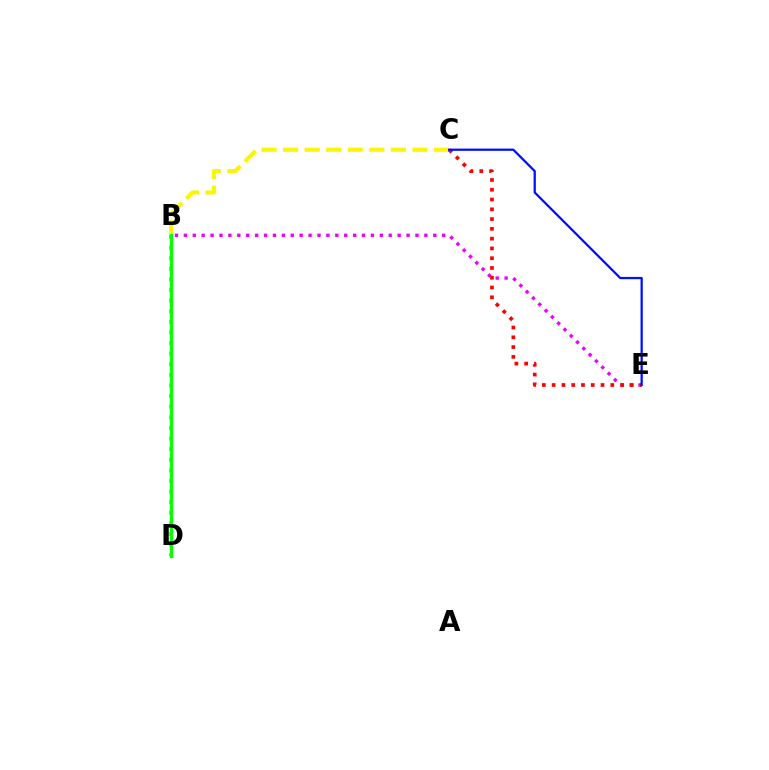{('B', 'E'): [{'color': '#ee00ff', 'line_style': 'dotted', 'thickness': 2.42}], ('B', 'C'): [{'color': '#fcf500', 'line_style': 'dashed', 'thickness': 2.93}], ('C', 'E'): [{'color': '#ff0000', 'line_style': 'dotted', 'thickness': 2.66}, {'color': '#0010ff', 'line_style': 'solid', 'thickness': 1.63}], ('B', 'D'): [{'color': '#00fff6', 'line_style': 'dotted', 'thickness': 2.88}, {'color': '#08ff00', 'line_style': 'solid', 'thickness': 2.39}]}